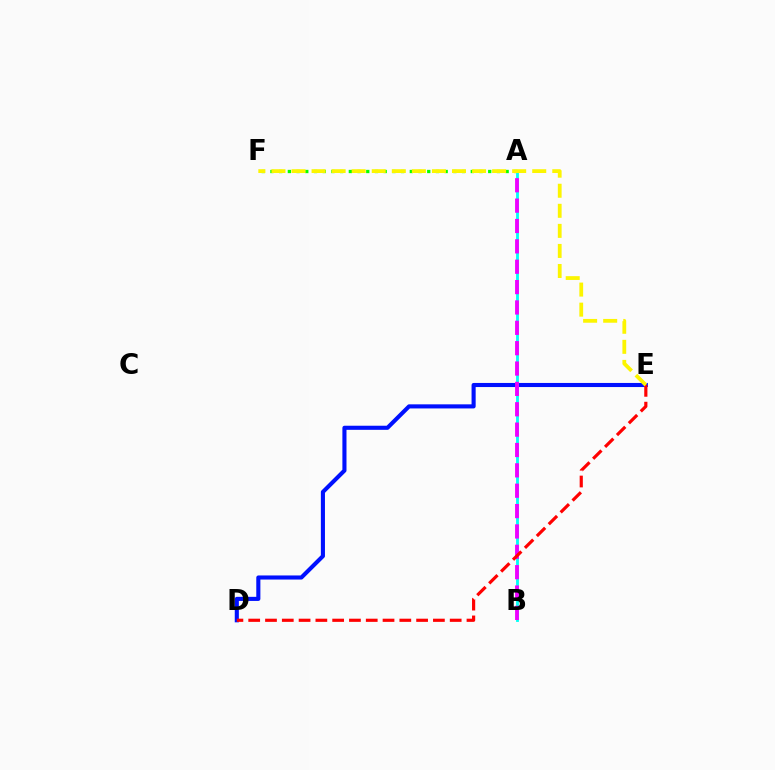{('D', 'E'): [{'color': '#0010ff', 'line_style': 'solid', 'thickness': 2.95}, {'color': '#ff0000', 'line_style': 'dashed', 'thickness': 2.28}], ('A', 'F'): [{'color': '#08ff00', 'line_style': 'dotted', 'thickness': 2.37}], ('A', 'B'): [{'color': '#00fff6', 'line_style': 'solid', 'thickness': 2.03}, {'color': '#ee00ff', 'line_style': 'dashed', 'thickness': 2.77}], ('E', 'F'): [{'color': '#fcf500', 'line_style': 'dashed', 'thickness': 2.73}]}